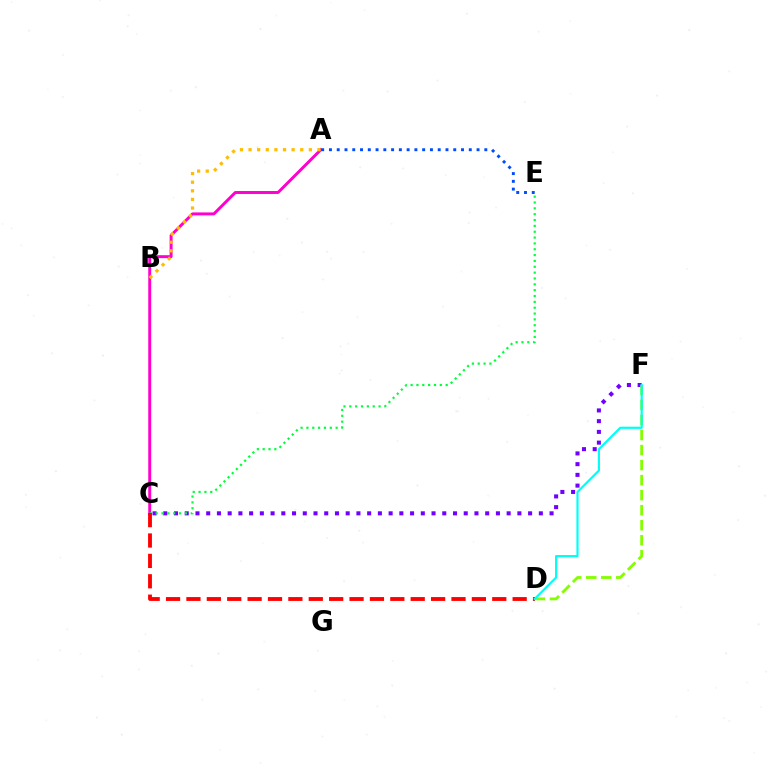{('C', 'F'): [{'color': '#7200ff', 'line_style': 'dotted', 'thickness': 2.92}], ('A', 'C'): [{'color': '#ff00cf', 'line_style': 'solid', 'thickness': 2.12}], ('D', 'F'): [{'color': '#84ff00', 'line_style': 'dashed', 'thickness': 2.04}, {'color': '#00fff6', 'line_style': 'solid', 'thickness': 1.58}], ('A', 'B'): [{'color': '#ffbd00', 'line_style': 'dotted', 'thickness': 2.34}], ('C', 'E'): [{'color': '#00ff39', 'line_style': 'dotted', 'thickness': 1.59}], ('C', 'D'): [{'color': '#ff0000', 'line_style': 'dashed', 'thickness': 2.77}], ('A', 'E'): [{'color': '#004bff', 'line_style': 'dotted', 'thickness': 2.11}]}